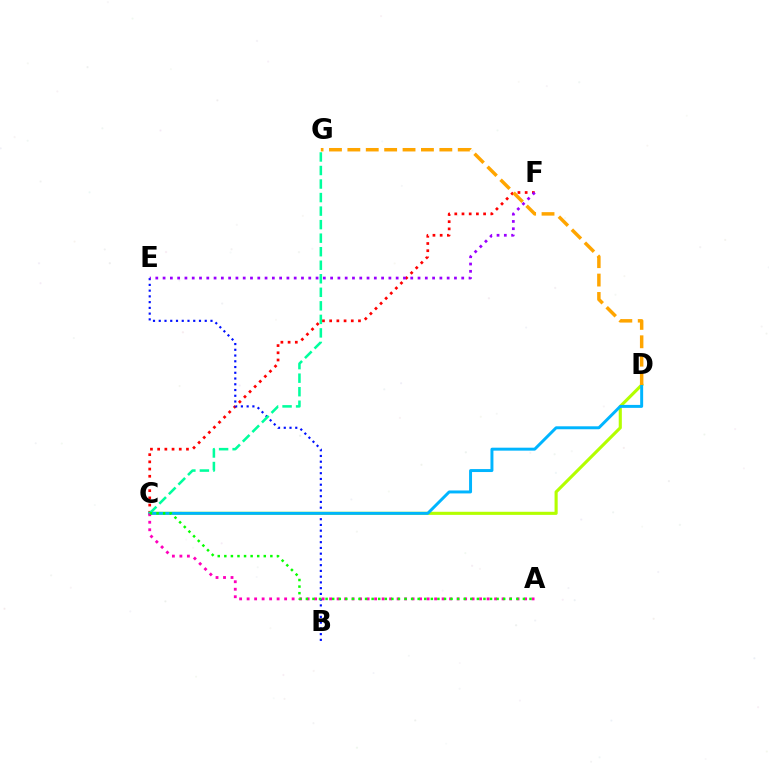{('C', 'F'): [{'color': '#ff0000', 'line_style': 'dotted', 'thickness': 1.96}], ('B', 'E'): [{'color': '#0010ff', 'line_style': 'dotted', 'thickness': 1.56}], ('C', 'D'): [{'color': '#b3ff00', 'line_style': 'solid', 'thickness': 2.24}, {'color': '#00b5ff', 'line_style': 'solid', 'thickness': 2.13}], ('D', 'G'): [{'color': '#ffa500', 'line_style': 'dashed', 'thickness': 2.5}], ('C', 'G'): [{'color': '#00ff9d', 'line_style': 'dashed', 'thickness': 1.84}], ('E', 'F'): [{'color': '#9b00ff', 'line_style': 'dotted', 'thickness': 1.98}], ('A', 'C'): [{'color': '#ff00bd', 'line_style': 'dotted', 'thickness': 2.04}, {'color': '#08ff00', 'line_style': 'dotted', 'thickness': 1.79}]}